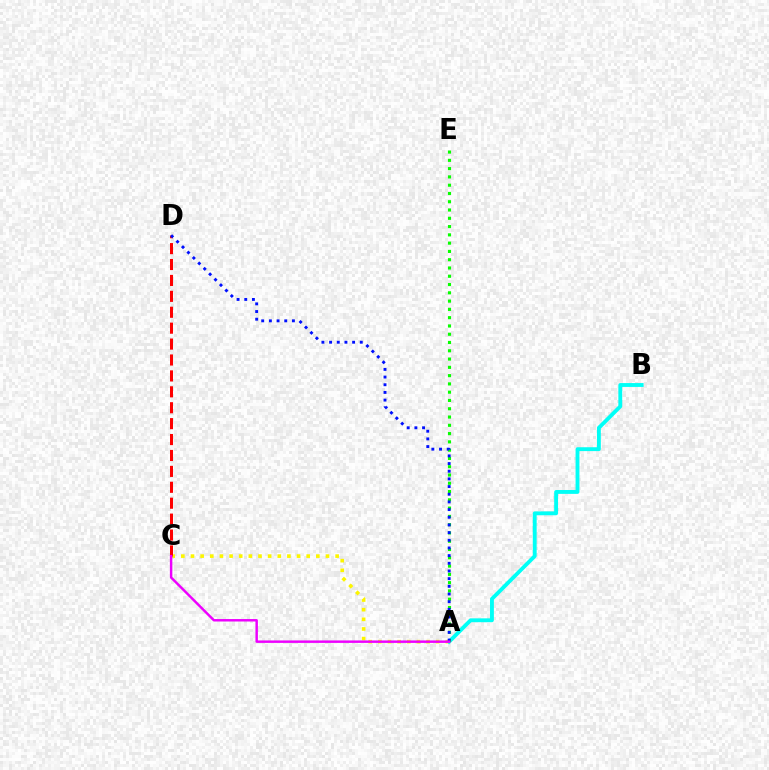{('A', 'C'): [{'color': '#fcf500', 'line_style': 'dotted', 'thickness': 2.62}, {'color': '#ee00ff', 'line_style': 'solid', 'thickness': 1.77}], ('A', 'B'): [{'color': '#00fff6', 'line_style': 'solid', 'thickness': 2.78}], ('C', 'D'): [{'color': '#ff0000', 'line_style': 'dashed', 'thickness': 2.16}], ('A', 'E'): [{'color': '#08ff00', 'line_style': 'dotted', 'thickness': 2.25}], ('A', 'D'): [{'color': '#0010ff', 'line_style': 'dotted', 'thickness': 2.08}]}